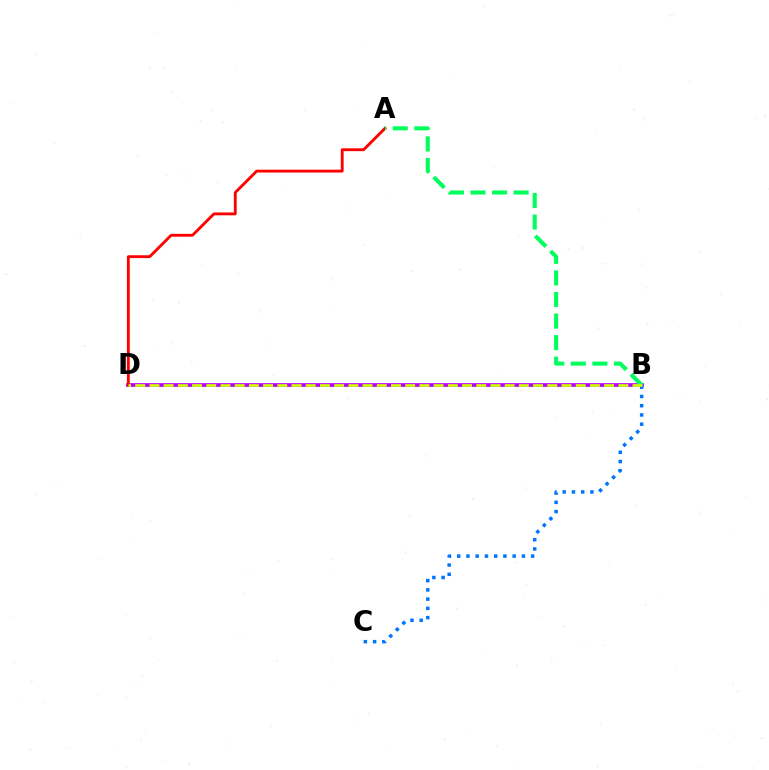{('B', 'D'): [{'color': '#b900ff', 'line_style': 'solid', 'thickness': 2.67}, {'color': '#d1ff00', 'line_style': 'dashed', 'thickness': 1.93}], ('B', 'C'): [{'color': '#0074ff', 'line_style': 'dotted', 'thickness': 2.51}], ('A', 'D'): [{'color': '#ff0000', 'line_style': 'solid', 'thickness': 2.04}], ('A', 'B'): [{'color': '#00ff5c', 'line_style': 'dashed', 'thickness': 2.93}]}